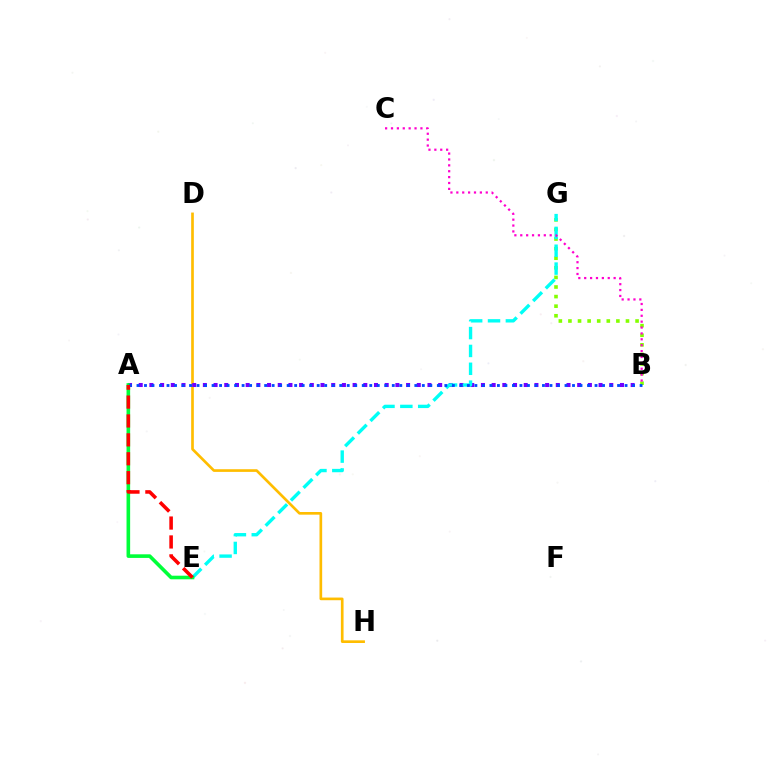{('D', 'H'): [{'color': '#ffbd00', 'line_style': 'solid', 'thickness': 1.92}], ('A', 'B'): [{'color': '#7200ff', 'line_style': 'dotted', 'thickness': 2.91}, {'color': '#004bff', 'line_style': 'dotted', 'thickness': 2.04}], ('B', 'G'): [{'color': '#84ff00', 'line_style': 'dotted', 'thickness': 2.61}], ('E', 'G'): [{'color': '#00fff6', 'line_style': 'dashed', 'thickness': 2.43}], ('A', 'E'): [{'color': '#00ff39', 'line_style': 'solid', 'thickness': 2.6}, {'color': '#ff0000', 'line_style': 'dashed', 'thickness': 2.57}], ('B', 'C'): [{'color': '#ff00cf', 'line_style': 'dotted', 'thickness': 1.6}]}